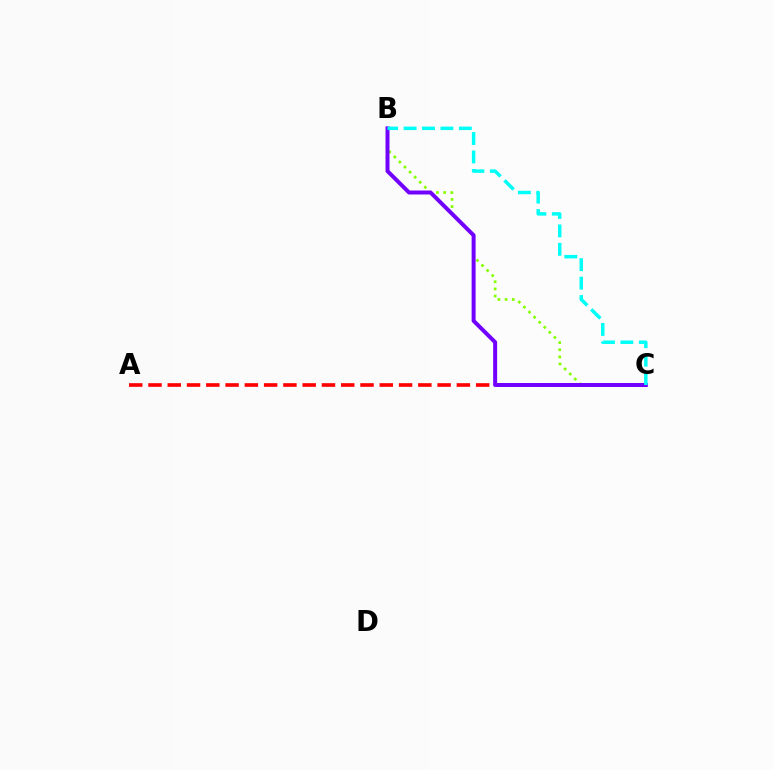{('A', 'C'): [{'color': '#ff0000', 'line_style': 'dashed', 'thickness': 2.62}], ('B', 'C'): [{'color': '#84ff00', 'line_style': 'dotted', 'thickness': 1.95}, {'color': '#7200ff', 'line_style': 'solid', 'thickness': 2.86}, {'color': '#00fff6', 'line_style': 'dashed', 'thickness': 2.5}]}